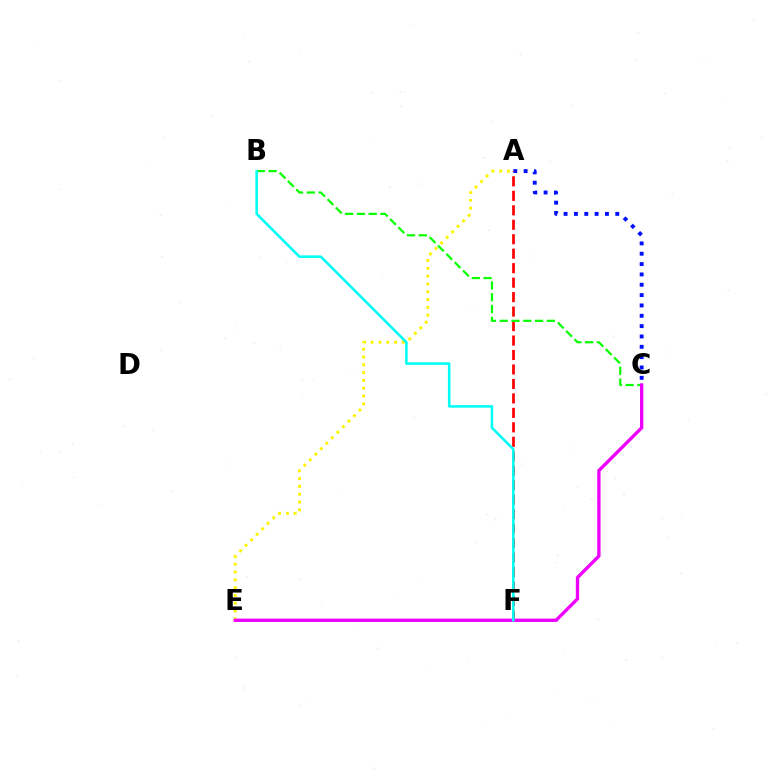{('A', 'C'): [{'color': '#0010ff', 'line_style': 'dotted', 'thickness': 2.81}], ('A', 'E'): [{'color': '#fcf500', 'line_style': 'dotted', 'thickness': 2.12}], ('A', 'F'): [{'color': '#ff0000', 'line_style': 'dashed', 'thickness': 1.97}], ('B', 'C'): [{'color': '#08ff00', 'line_style': 'dashed', 'thickness': 1.6}], ('C', 'E'): [{'color': '#ee00ff', 'line_style': 'solid', 'thickness': 2.41}], ('B', 'F'): [{'color': '#00fff6', 'line_style': 'solid', 'thickness': 1.84}]}